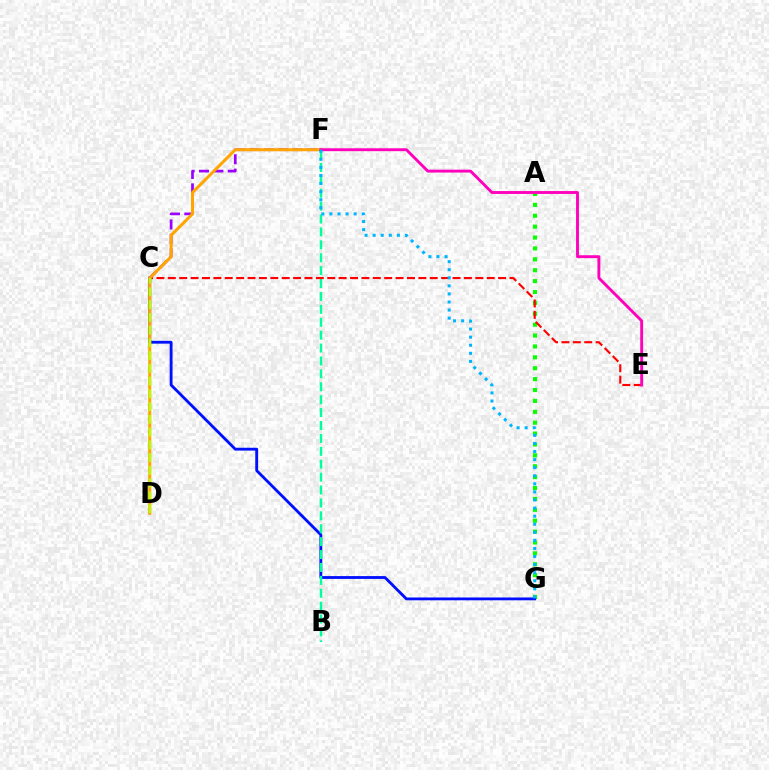{('C', 'F'): [{'color': '#9b00ff', 'line_style': 'dashed', 'thickness': 1.95}], ('A', 'G'): [{'color': '#08ff00', 'line_style': 'dotted', 'thickness': 2.96}], ('C', 'G'): [{'color': '#0010ff', 'line_style': 'solid', 'thickness': 2.04}], ('B', 'F'): [{'color': '#00ff9d', 'line_style': 'dashed', 'thickness': 1.75}], ('C', 'E'): [{'color': '#ff0000', 'line_style': 'dashed', 'thickness': 1.55}], ('D', 'F'): [{'color': '#ffa500', 'line_style': 'solid', 'thickness': 2.17}], ('E', 'F'): [{'color': '#ff00bd', 'line_style': 'solid', 'thickness': 2.08}], ('F', 'G'): [{'color': '#00b5ff', 'line_style': 'dotted', 'thickness': 2.19}], ('C', 'D'): [{'color': '#b3ff00', 'line_style': 'dashed', 'thickness': 1.73}]}